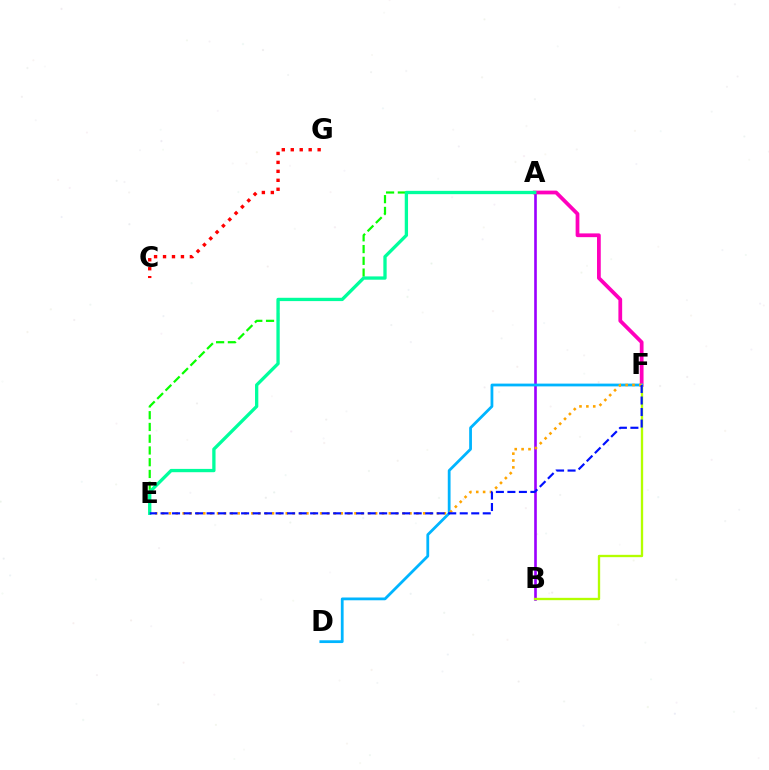{('A', 'B'): [{'color': '#9b00ff', 'line_style': 'solid', 'thickness': 1.89}], ('A', 'F'): [{'color': '#ff00bd', 'line_style': 'solid', 'thickness': 2.7}], ('C', 'G'): [{'color': '#ff0000', 'line_style': 'dotted', 'thickness': 2.43}], ('B', 'F'): [{'color': '#b3ff00', 'line_style': 'solid', 'thickness': 1.68}], ('D', 'F'): [{'color': '#00b5ff', 'line_style': 'solid', 'thickness': 2.0}], ('A', 'E'): [{'color': '#08ff00', 'line_style': 'dashed', 'thickness': 1.6}, {'color': '#00ff9d', 'line_style': 'solid', 'thickness': 2.38}], ('E', 'F'): [{'color': '#ffa500', 'line_style': 'dotted', 'thickness': 1.87}, {'color': '#0010ff', 'line_style': 'dashed', 'thickness': 1.56}]}